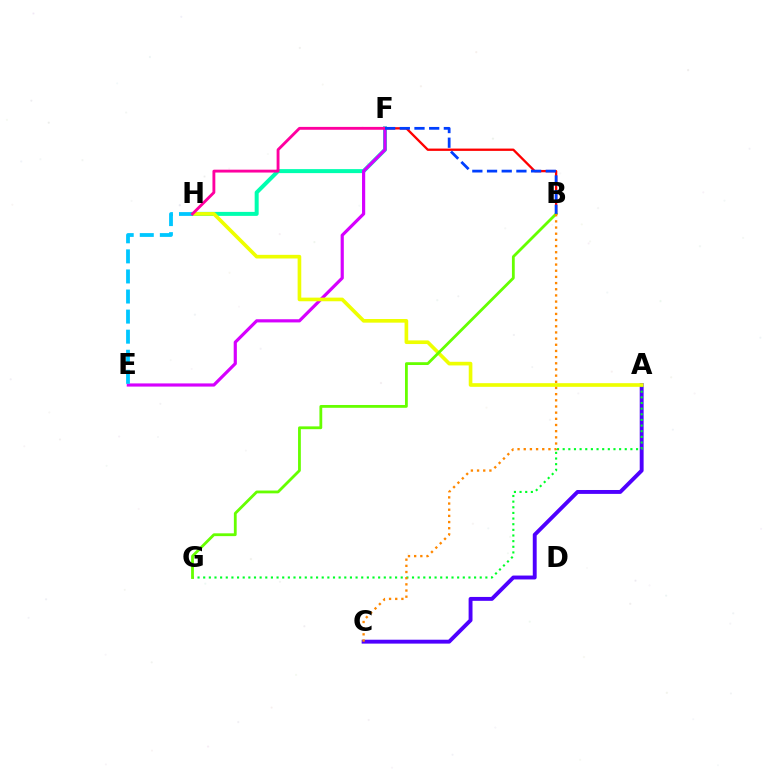{('A', 'C'): [{'color': '#4f00ff', 'line_style': 'solid', 'thickness': 2.8}], ('A', 'G'): [{'color': '#00ff27', 'line_style': 'dotted', 'thickness': 1.53}], ('B', 'F'): [{'color': '#ff0000', 'line_style': 'solid', 'thickness': 1.67}, {'color': '#003fff', 'line_style': 'dashed', 'thickness': 1.99}], ('F', 'H'): [{'color': '#00ffaf', 'line_style': 'solid', 'thickness': 2.88}, {'color': '#ff00a0', 'line_style': 'solid', 'thickness': 2.06}], ('E', 'F'): [{'color': '#d600ff', 'line_style': 'solid', 'thickness': 2.29}], ('A', 'H'): [{'color': '#eeff00', 'line_style': 'solid', 'thickness': 2.63}], ('E', 'H'): [{'color': '#00c7ff', 'line_style': 'dashed', 'thickness': 2.73}], ('B', 'G'): [{'color': '#66ff00', 'line_style': 'solid', 'thickness': 2.02}], ('B', 'C'): [{'color': '#ff8800', 'line_style': 'dotted', 'thickness': 1.68}]}